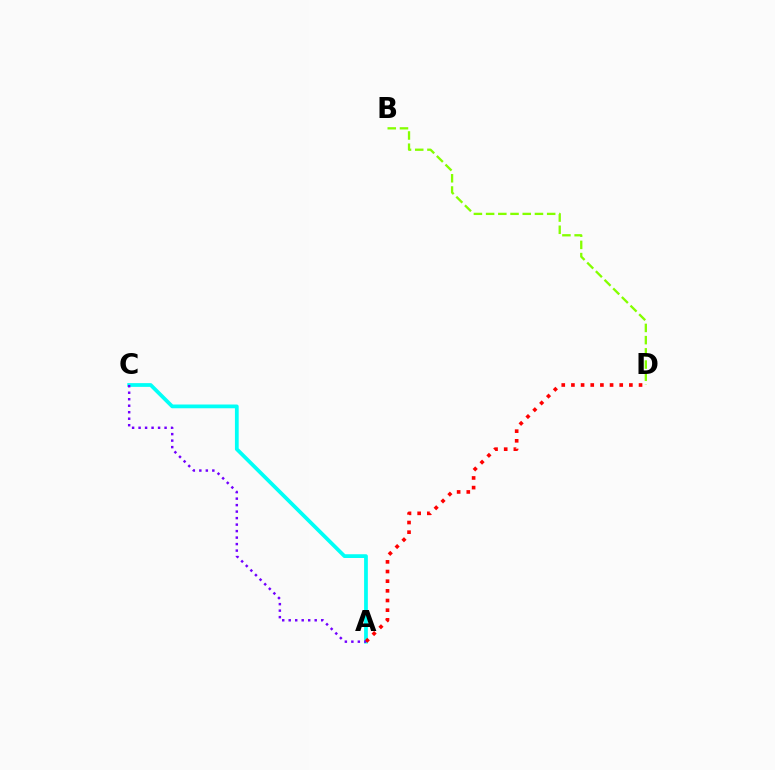{('B', 'D'): [{'color': '#84ff00', 'line_style': 'dashed', 'thickness': 1.66}], ('A', 'C'): [{'color': '#00fff6', 'line_style': 'solid', 'thickness': 2.7}, {'color': '#7200ff', 'line_style': 'dotted', 'thickness': 1.77}], ('A', 'D'): [{'color': '#ff0000', 'line_style': 'dotted', 'thickness': 2.62}]}